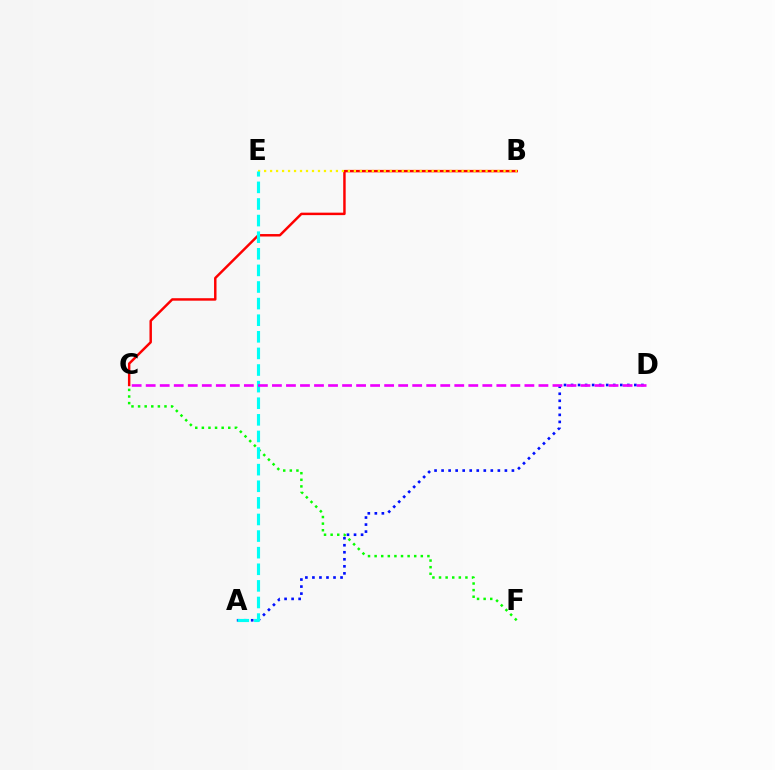{('A', 'D'): [{'color': '#0010ff', 'line_style': 'dotted', 'thickness': 1.91}], ('B', 'C'): [{'color': '#ff0000', 'line_style': 'solid', 'thickness': 1.77}], ('B', 'E'): [{'color': '#fcf500', 'line_style': 'dotted', 'thickness': 1.63}], ('C', 'F'): [{'color': '#08ff00', 'line_style': 'dotted', 'thickness': 1.79}], ('A', 'E'): [{'color': '#00fff6', 'line_style': 'dashed', 'thickness': 2.26}], ('C', 'D'): [{'color': '#ee00ff', 'line_style': 'dashed', 'thickness': 1.91}]}